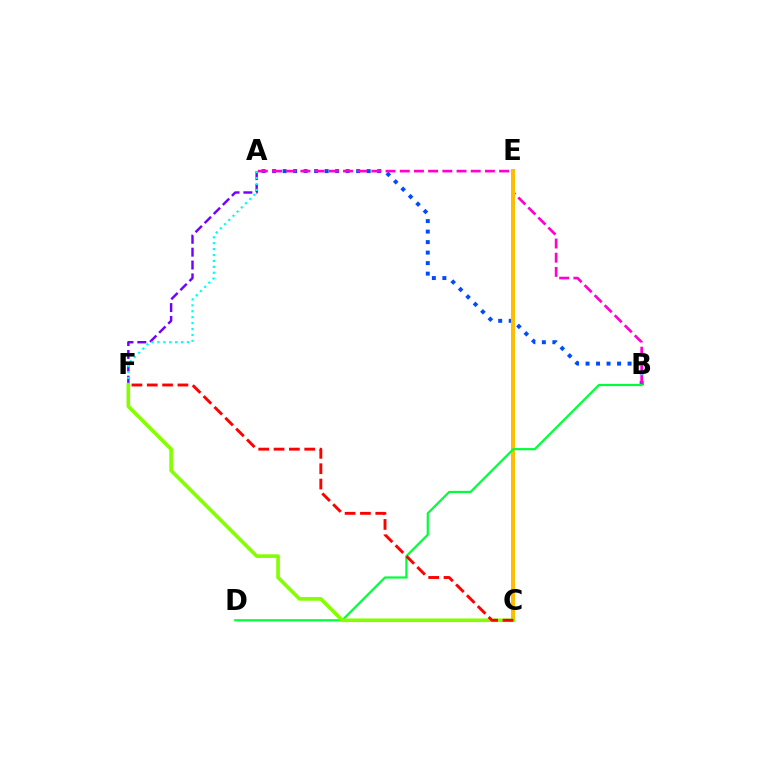{('A', 'F'): [{'color': '#7200ff', 'line_style': 'dashed', 'thickness': 1.75}, {'color': '#00fff6', 'line_style': 'dotted', 'thickness': 1.61}], ('A', 'B'): [{'color': '#004bff', 'line_style': 'dotted', 'thickness': 2.85}, {'color': '#ff00cf', 'line_style': 'dashed', 'thickness': 1.93}], ('C', 'E'): [{'color': '#ffbd00', 'line_style': 'solid', 'thickness': 2.86}], ('B', 'D'): [{'color': '#00ff39', 'line_style': 'solid', 'thickness': 1.58}], ('C', 'F'): [{'color': '#84ff00', 'line_style': 'solid', 'thickness': 2.61}, {'color': '#ff0000', 'line_style': 'dashed', 'thickness': 2.08}]}